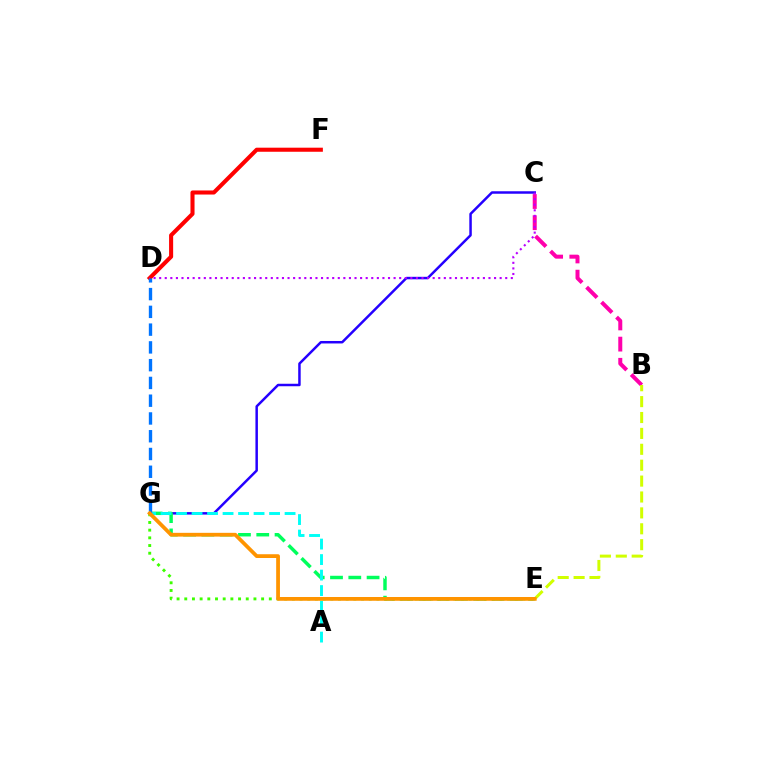{('C', 'G'): [{'color': '#2500ff', 'line_style': 'solid', 'thickness': 1.79}], ('E', 'G'): [{'color': '#00ff5c', 'line_style': 'dashed', 'thickness': 2.48}, {'color': '#3dff00', 'line_style': 'dotted', 'thickness': 2.09}, {'color': '#ff9400', 'line_style': 'solid', 'thickness': 2.71}], ('D', 'F'): [{'color': '#ff0000', 'line_style': 'solid', 'thickness': 2.93}], ('A', 'G'): [{'color': '#00fff6', 'line_style': 'dashed', 'thickness': 2.11}], ('B', 'C'): [{'color': '#ff00ac', 'line_style': 'dashed', 'thickness': 2.88}], ('B', 'E'): [{'color': '#d1ff00', 'line_style': 'dashed', 'thickness': 2.16}], ('C', 'D'): [{'color': '#b900ff', 'line_style': 'dotted', 'thickness': 1.52}], ('D', 'G'): [{'color': '#0074ff', 'line_style': 'dashed', 'thickness': 2.41}]}